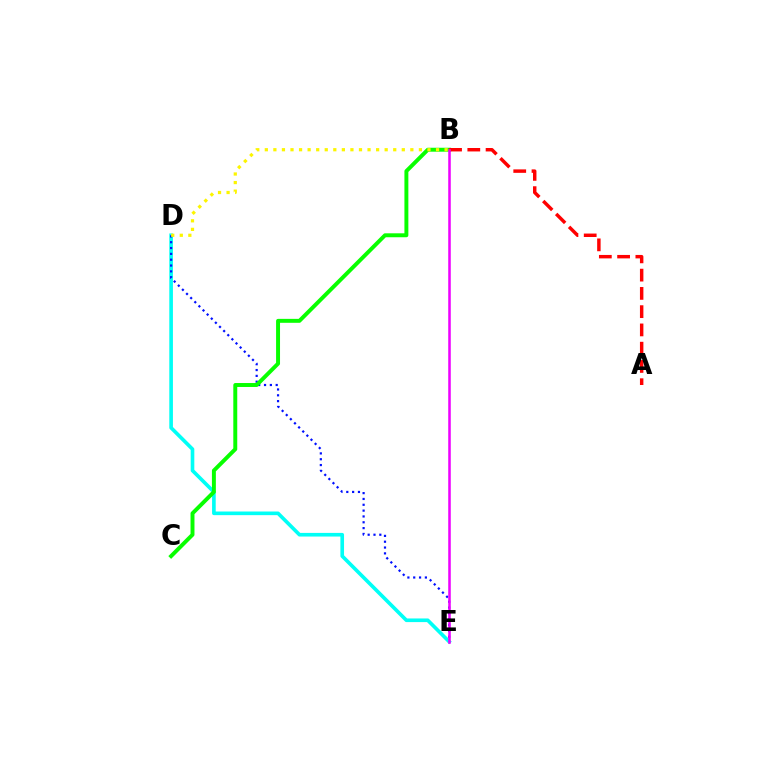{('D', 'E'): [{'color': '#00fff6', 'line_style': 'solid', 'thickness': 2.62}, {'color': '#0010ff', 'line_style': 'dotted', 'thickness': 1.58}], ('B', 'C'): [{'color': '#08ff00', 'line_style': 'solid', 'thickness': 2.84}], ('B', 'D'): [{'color': '#fcf500', 'line_style': 'dotted', 'thickness': 2.33}], ('A', 'B'): [{'color': '#ff0000', 'line_style': 'dashed', 'thickness': 2.48}], ('B', 'E'): [{'color': '#ee00ff', 'line_style': 'solid', 'thickness': 1.83}]}